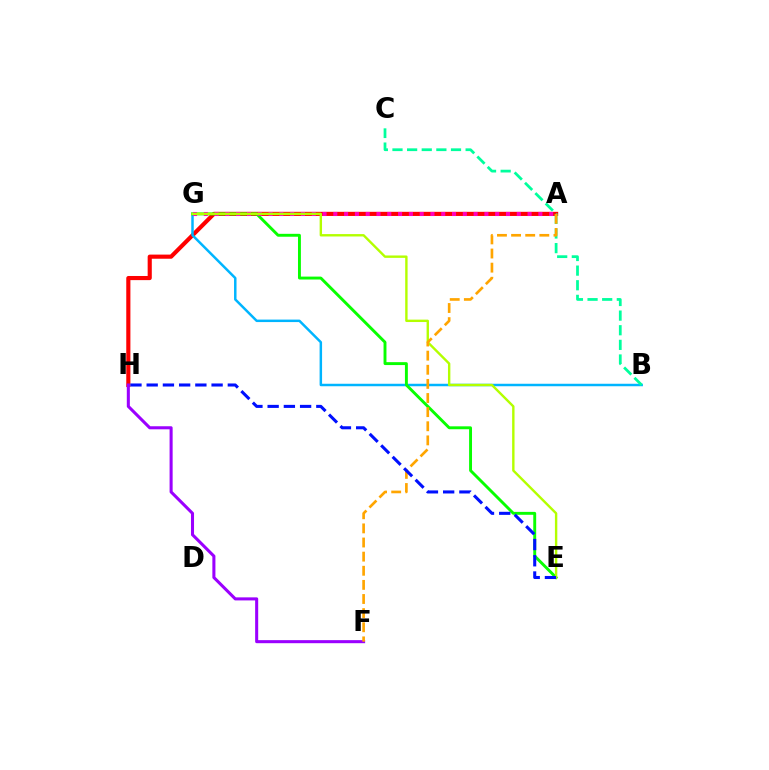{('A', 'H'): [{'color': '#ff0000', 'line_style': 'solid', 'thickness': 2.98}], ('B', 'G'): [{'color': '#00b5ff', 'line_style': 'solid', 'thickness': 1.79}], ('B', 'C'): [{'color': '#00ff9d', 'line_style': 'dashed', 'thickness': 1.99}], ('E', 'G'): [{'color': '#08ff00', 'line_style': 'solid', 'thickness': 2.09}, {'color': '#b3ff00', 'line_style': 'solid', 'thickness': 1.72}], ('F', 'H'): [{'color': '#9b00ff', 'line_style': 'solid', 'thickness': 2.2}], ('A', 'G'): [{'color': '#ff00bd', 'line_style': 'dotted', 'thickness': 2.93}], ('A', 'F'): [{'color': '#ffa500', 'line_style': 'dashed', 'thickness': 1.92}], ('E', 'H'): [{'color': '#0010ff', 'line_style': 'dashed', 'thickness': 2.2}]}